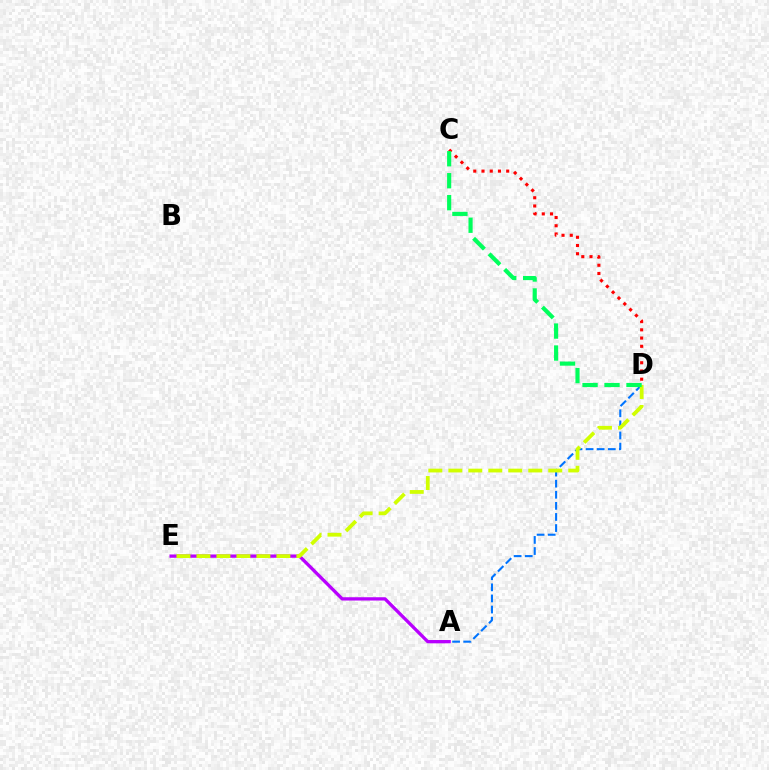{('C', 'D'): [{'color': '#ff0000', 'line_style': 'dotted', 'thickness': 2.24}, {'color': '#00ff5c', 'line_style': 'dashed', 'thickness': 2.98}], ('A', 'D'): [{'color': '#0074ff', 'line_style': 'dashed', 'thickness': 1.51}], ('A', 'E'): [{'color': '#b900ff', 'line_style': 'solid', 'thickness': 2.37}], ('D', 'E'): [{'color': '#d1ff00', 'line_style': 'dashed', 'thickness': 2.72}]}